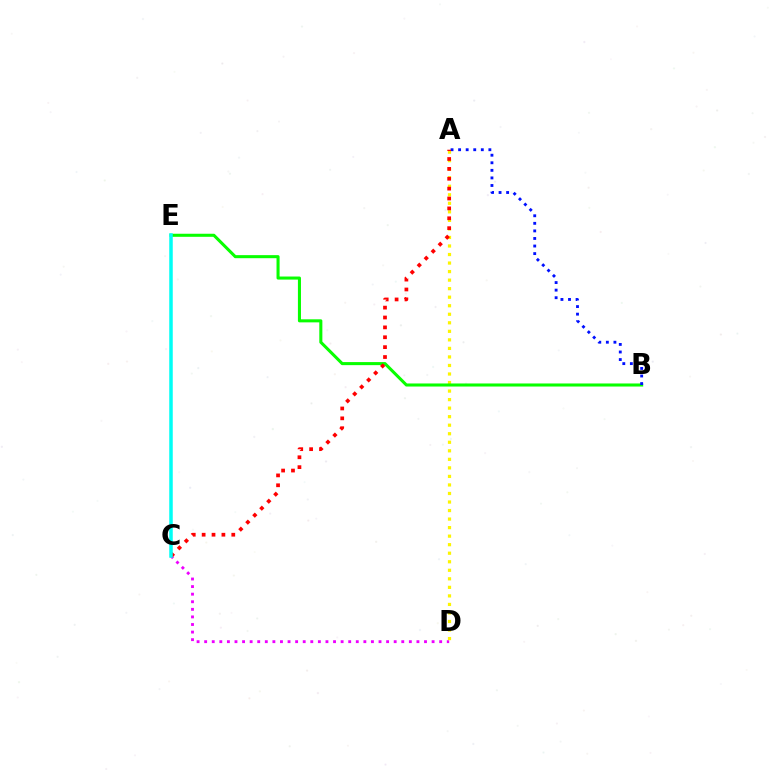{('C', 'D'): [{'color': '#ee00ff', 'line_style': 'dotted', 'thickness': 2.06}], ('A', 'D'): [{'color': '#fcf500', 'line_style': 'dotted', 'thickness': 2.32}], ('B', 'E'): [{'color': '#08ff00', 'line_style': 'solid', 'thickness': 2.2}], ('A', 'B'): [{'color': '#0010ff', 'line_style': 'dotted', 'thickness': 2.06}], ('A', 'C'): [{'color': '#ff0000', 'line_style': 'dotted', 'thickness': 2.68}], ('C', 'E'): [{'color': '#00fff6', 'line_style': 'solid', 'thickness': 2.53}]}